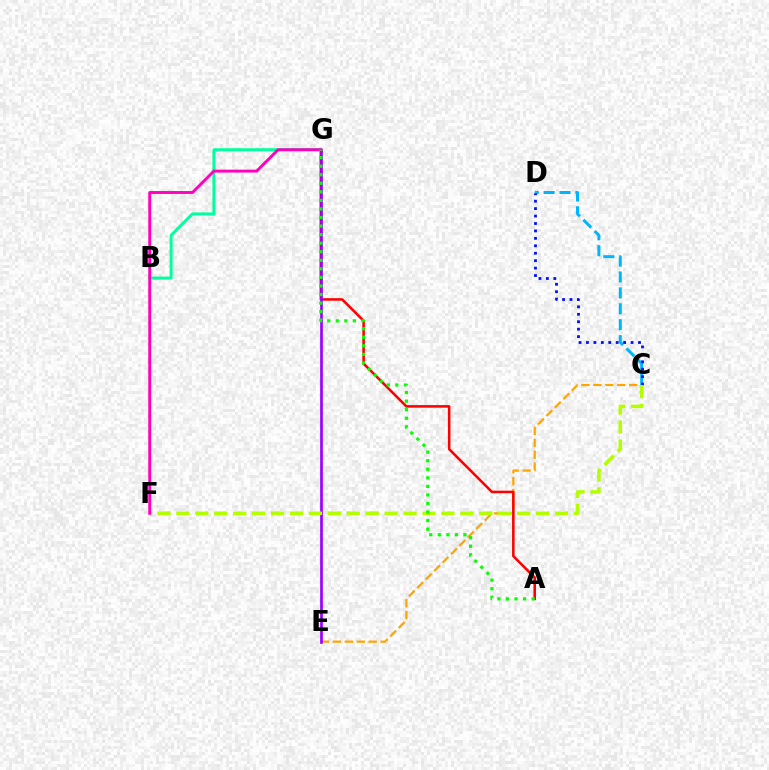{('C', 'E'): [{'color': '#ffa500', 'line_style': 'dashed', 'thickness': 1.62}], ('A', 'G'): [{'color': '#ff0000', 'line_style': 'solid', 'thickness': 1.84}, {'color': '#08ff00', 'line_style': 'dotted', 'thickness': 2.32}], ('B', 'G'): [{'color': '#00ff9d', 'line_style': 'solid', 'thickness': 2.13}], ('C', 'D'): [{'color': '#00b5ff', 'line_style': 'dashed', 'thickness': 2.16}, {'color': '#0010ff', 'line_style': 'dotted', 'thickness': 2.02}], ('E', 'G'): [{'color': '#9b00ff', 'line_style': 'solid', 'thickness': 1.93}], ('C', 'F'): [{'color': '#b3ff00', 'line_style': 'dashed', 'thickness': 2.57}], ('F', 'G'): [{'color': '#ff00bd', 'line_style': 'solid', 'thickness': 2.1}]}